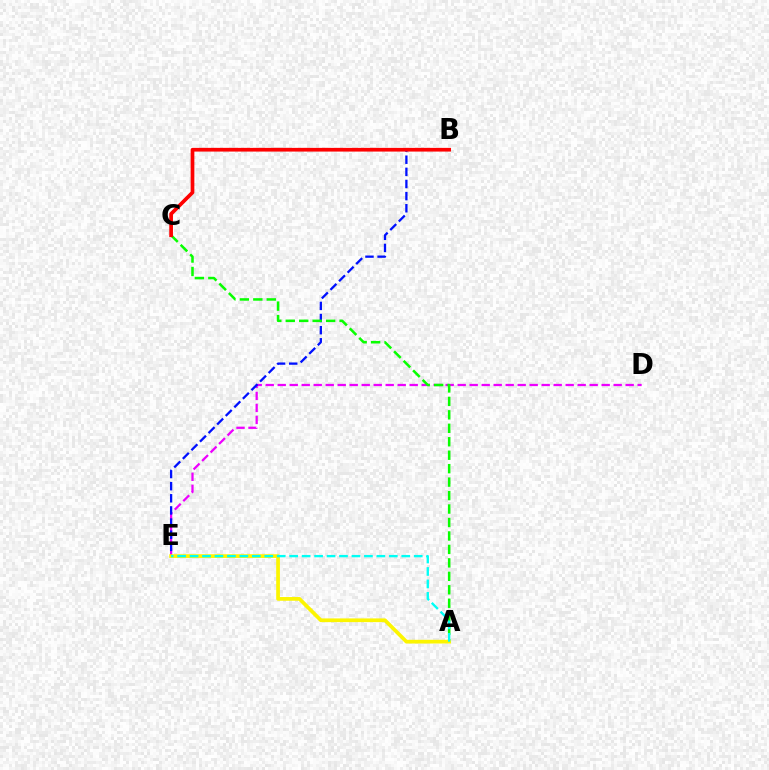{('D', 'E'): [{'color': '#ee00ff', 'line_style': 'dashed', 'thickness': 1.63}], ('B', 'E'): [{'color': '#0010ff', 'line_style': 'dashed', 'thickness': 1.65}], ('A', 'C'): [{'color': '#08ff00', 'line_style': 'dashed', 'thickness': 1.83}], ('A', 'E'): [{'color': '#fcf500', 'line_style': 'solid', 'thickness': 2.68}, {'color': '#00fff6', 'line_style': 'dashed', 'thickness': 1.69}], ('B', 'C'): [{'color': '#ff0000', 'line_style': 'solid', 'thickness': 2.66}]}